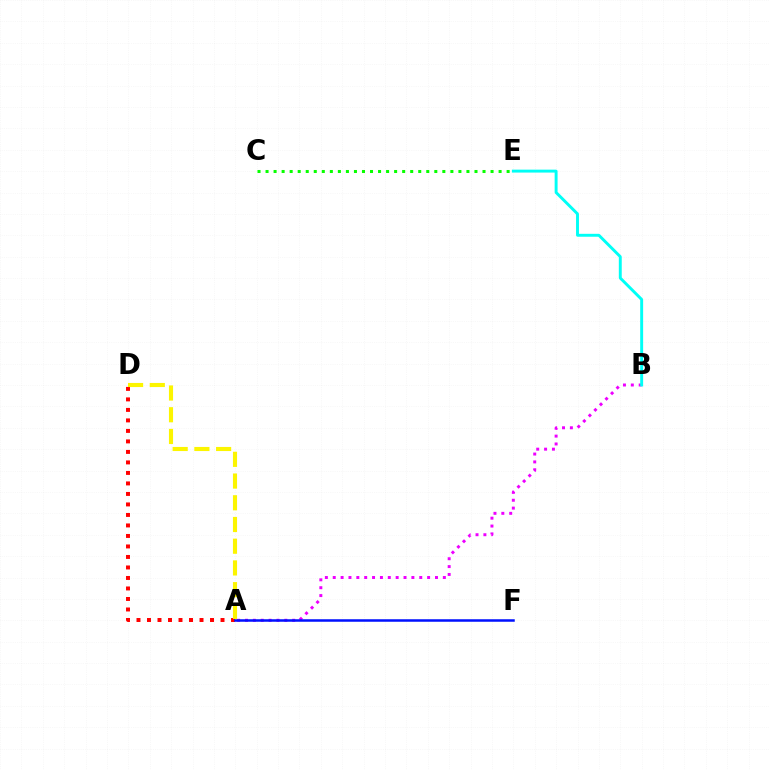{('A', 'B'): [{'color': '#ee00ff', 'line_style': 'dotted', 'thickness': 2.14}], ('A', 'D'): [{'color': '#ff0000', 'line_style': 'dotted', 'thickness': 2.85}, {'color': '#fcf500', 'line_style': 'dashed', 'thickness': 2.95}], ('B', 'E'): [{'color': '#00fff6', 'line_style': 'solid', 'thickness': 2.1}], ('C', 'E'): [{'color': '#08ff00', 'line_style': 'dotted', 'thickness': 2.18}], ('A', 'F'): [{'color': '#0010ff', 'line_style': 'solid', 'thickness': 1.81}]}